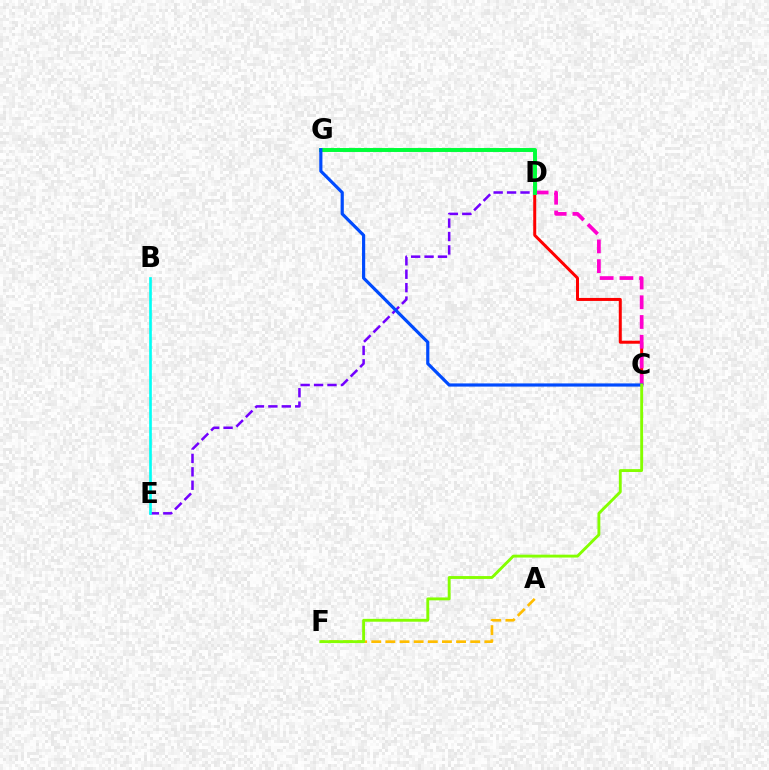{('D', 'E'): [{'color': '#7200ff', 'line_style': 'dashed', 'thickness': 1.82}], ('A', 'F'): [{'color': '#ffbd00', 'line_style': 'dashed', 'thickness': 1.92}], ('B', 'E'): [{'color': '#00fff6', 'line_style': 'solid', 'thickness': 1.92}], ('C', 'D'): [{'color': '#ff0000', 'line_style': 'solid', 'thickness': 2.16}, {'color': '#ff00cf', 'line_style': 'dashed', 'thickness': 2.68}], ('D', 'G'): [{'color': '#00ff39', 'line_style': 'solid', 'thickness': 2.84}], ('C', 'G'): [{'color': '#004bff', 'line_style': 'solid', 'thickness': 2.29}], ('C', 'F'): [{'color': '#84ff00', 'line_style': 'solid', 'thickness': 2.07}]}